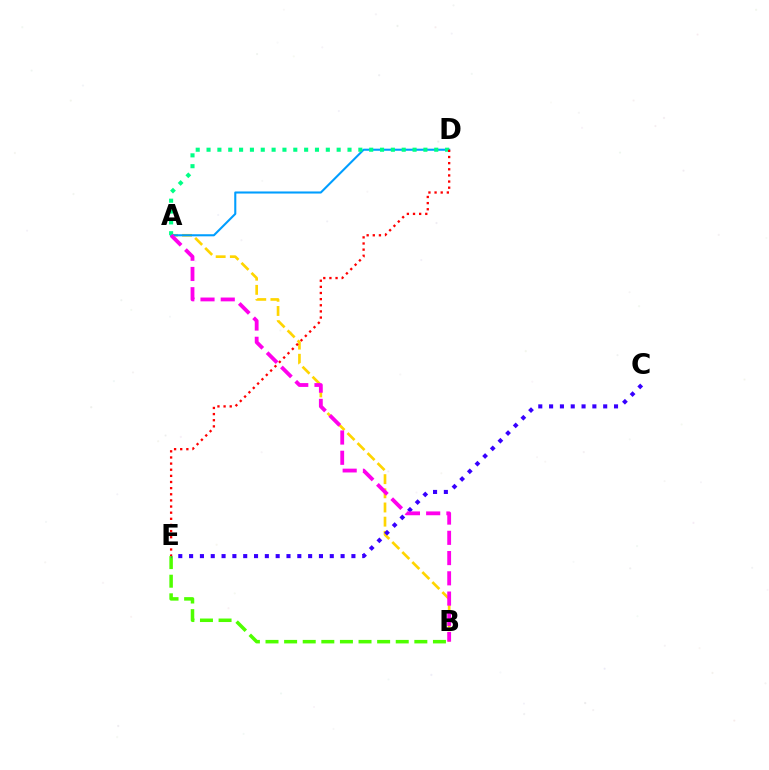{('A', 'B'): [{'color': '#ffd500', 'line_style': 'dashed', 'thickness': 1.92}, {'color': '#ff00ed', 'line_style': 'dashed', 'thickness': 2.75}], ('A', 'D'): [{'color': '#009eff', 'line_style': 'solid', 'thickness': 1.5}, {'color': '#00ff86', 'line_style': 'dotted', 'thickness': 2.95}], ('B', 'E'): [{'color': '#4fff00', 'line_style': 'dashed', 'thickness': 2.53}], ('C', 'E'): [{'color': '#3700ff', 'line_style': 'dotted', 'thickness': 2.94}], ('D', 'E'): [{'color': '#ff0000', 'line_style': 'dotted', 'thickness': 1.67}]}